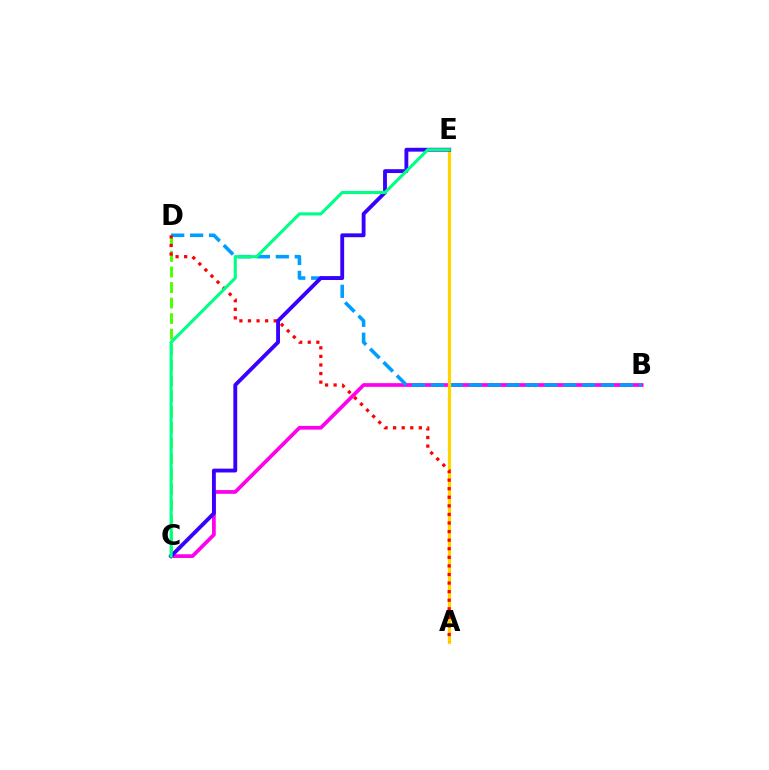{('C', 'D'): [{'color': '#4fff00', 'line_style': 'dashed', 'thickness': 2.11}], ('B', 'C'): [{'color': '#ff00ed', 'line_style': 'solid', 'thickness': 2.68}], ('B', 'D'): [{'color': '#009eff', 'line_style': 'dashed', 'thickness': 2.57}], ('A', 'E'): [{'color': '#ffd500', 'line_style': 'solid', 'thickness': 2.32}], ('A', 'D'): [{'color': '#ff0000', 'line_style': 'dotted', 'thickness': 2.33}], ('C', 'E'): [{'color': '#3700ff', 'line_style': 'solid', 'thickness': 2.77}, {'color': '#00ff86', 'line_style': 'solid', 'thickness': 2.24}]}